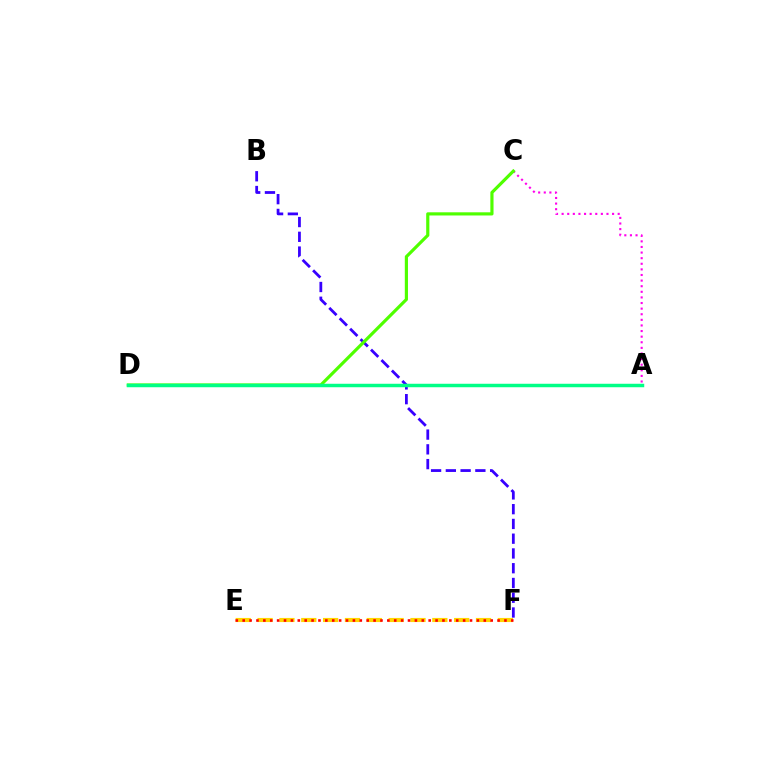{('E', 'F'): [{'color': '#ffd500', 'line_style': 'dashed', 'thickness': 2.97}, {'color': '#ff0000', 'line_style': 'dotted', 'thickness': 1.87}], ('A', 'D'): [{'color': '#009eff', 'line_style': 'dashed', 'thickness': 2.08}, {'color': '#00ff86', 'line_style': 'solid', 'thickness': 2.5}], ('B', 'F'): [{'color': '#3700ff', 'line_style': 'dashed', 'thickness': 2.01}], ('A', 'C'): [{'color': '#ff00ed', 'line_style': 'dotted', 'thickness': 1.52}], ('C', 'D'): [{'color': '#4fff00', 'line_style': 'solid', 'thickness': 2.28}]}